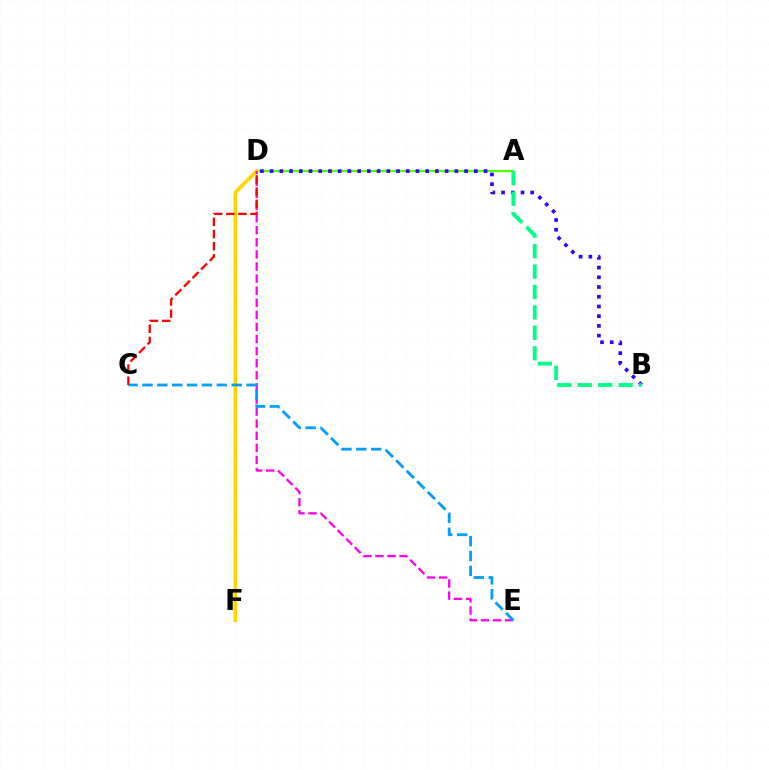{('A', 'D'): [{'color': '#4fff00', 'line_style': 'solid', 'thickness': 1.6}], ('D', 'F'): [{'color': '#ffd500', 'line_style': 'solid', 'thickness': 2.62}], ('D', 'E'): [{'color': '#ff00ed', 'line_style': 'dashed', 'thickness': 1.64}], ('B', 'D'): [{'color': '#3700ff', 'line_style': 'dotted', 'thickness': 2.64}], ('C', 'E'): [{'color': '#009eff', 'line_style': 'dashed', 'thickness': 2.02}], ('C', 'D'): [{'color': '#ff0000', 'line_style': 'dashed', 'thickness': 1.65}], ('A', 'B'): [{'color': '#00ff86', 'line_style': 'dashed', 'thickness': 2.78}]}